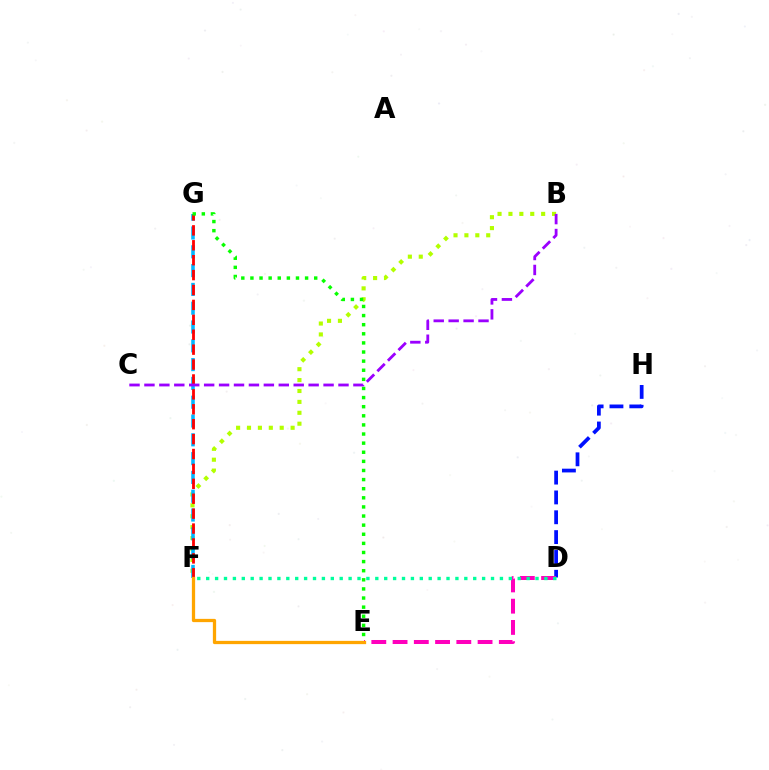{('B', 'F'): [{'color': '#b3ff00', 'line_style': 'dotted', 'thickness': 2.96}], ('D', 'H'): [{'color': '#0010ff', 'line_style': 'dashed', 'thickness': 2.69}], ('D', 'E'): [{'color': '#ff00bd', 'line_style': 'dashed', 'thickness': 2.89}], ('F', 'G'): [{'color': '#00b5ff', 'line_style': 'dashed', 'thickness': 2.55}, {'color': '#ff0000', 'line_style': 'dashed', 'thickness': 2.03}], ('E', 'G'): [{'color': '#08ff00', 'line_style': 'dotted', 'thickness': 2.48}], ('D', 'F'): [{'color': '#00ff9d', 'line_style': 'dotted', 'thickness': 2.42}], ('B', 'C'): [{'color': '#9b00ff', 'line_style': 'dashed', 'thickness': 2.03}], ('E', 'F'): [{'color': '#ffa500', 'line_style': 'solid', 'thickness': 2.35}]}